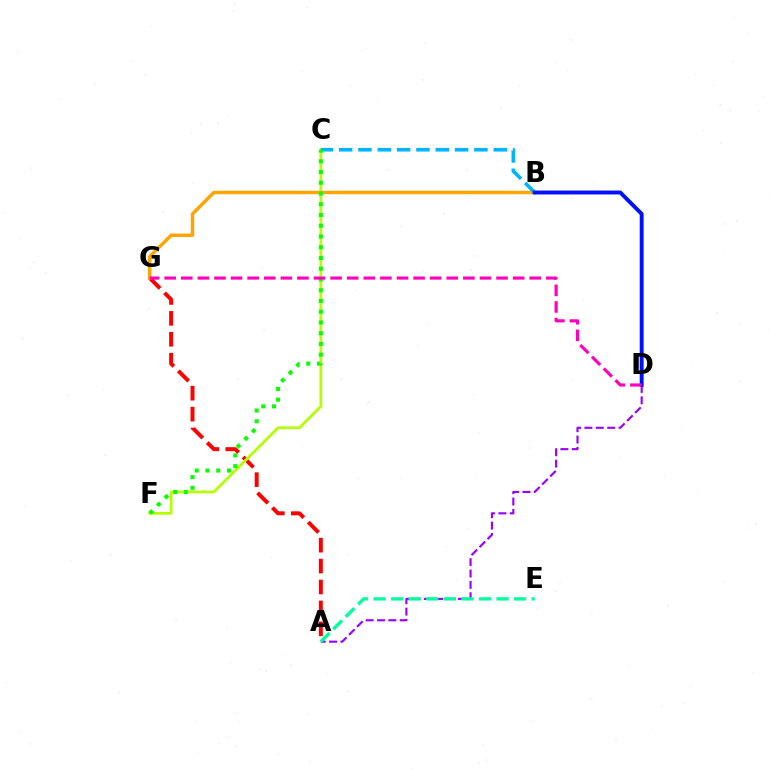{('A', 'D'): [{'color': '#9b00ff', 'line_style': 'dashed', 'thickness': 1.54}], ('A', 'E'): [{'color': '#00ff9d', 'line_style': 'dashed', 'thickness': 2.39}], ('A', 'G'): [{'color': '#ff0000', 'line_style': 'dashed', 'thickness': 2.84}], ('C', 'F'): [{'color': '#b3ff00', 'line_style': 'solid', 'thickness': 1.98}, {'color': '#08ff00', 'line_style': 'dotted', 'thickness': 2.92}], ('B', 'G'): [{'color': '#ffa500', 'line_style': 'solid', 'thickness': 2.49}], ('B', 'C'): [{'color': '#00b5ff', 'line_style': 'dashed', 'thickness': 2.63}], ('B', 'D'): [{'color': '#0010ff', 'line_style': 'solid', 'thickness': 2.82}], ('D', 'G'): [{'color': '#ff00bd', 'line_style': 'dashed', 'thickness': 2.25}]}